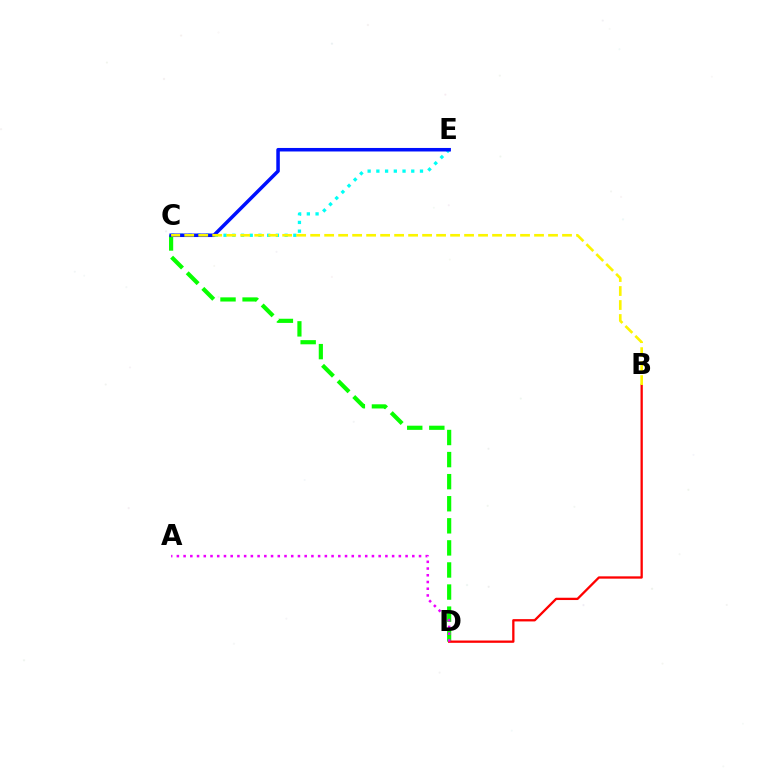{('C', 'D'): [{'color': '#08ff00', 'line_style': 'dashed', 'thickness': 3.0}], ('B', 'D'): [{'color': '#ff0000', 'line_style': 'solid', 'thickness': 1.66}], ('A', 'D'): [{'color': '#ee00ff', 'line_style': 'dotted', 'thickness': 1.83}], ('C', 'E'): [{'color': '#00fff6', 'line_style': 'dotted', 'thickness': 2.37}, {'color': '#0010ff', 'line_style': 'solid', 'thickness': 2.53}], ('B', 'C'): [{'color': '#fcf500', 'line_style': 'dashed', 'thickness': 1.9}]}